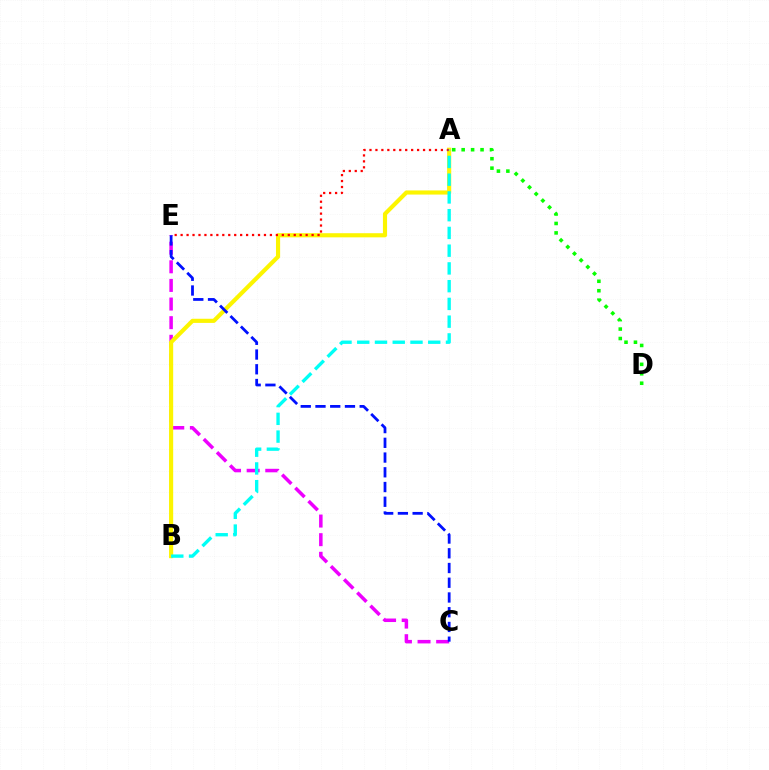{('C', 'E'): [{'color': '#ee00ff', 'line_style': 'dashed', 'thickness': 2.53}, {'color': '#0010ff', 'line_style': 'dashed', 'thickness': 2.0}], ('A', 'B'): [{'color': '#fcf500', 'line_style': 'solid', 'thickness': 2.98}, {'color': '#00fff6', 'line_style': 'dashed', 'thickness': 2.41}], ('A', 'E'): [{'color': '#ff0000', 'line_style': 'dotted', 'thickness': 1.62}], ('A', 'D'): [{'color': '#08ff00', 'line_style': 'dotted', 'thickness': 2.57}]}